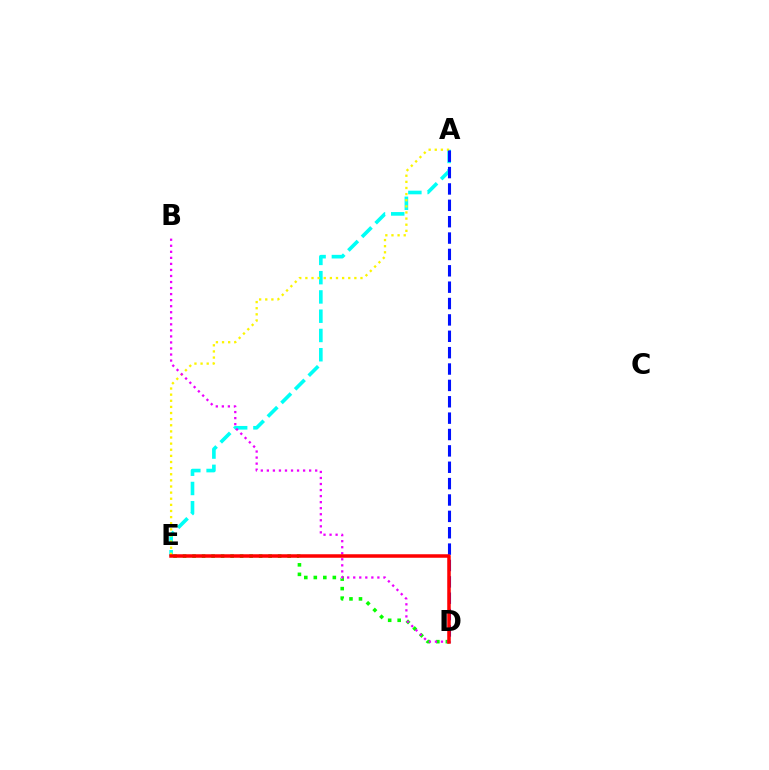{('A', 'E'): [{'color': '#00fff6', 'line_style': 'dashed', 'thickness': 2.62}, {'color': '#fcf500', 'line_style': 'dotted', 'thickness': 1.66}], ('A', 'D'): [{'color': '#0010ff', 'line_style': 'dashed', 'thickness': 2.22}], ('D', 'E'): [{'color': '#08ff00', 'line_style': 'dotted', 'thickness': 2.58}, {'color': '#ff0000', 'line_style': 'solid', 'thickness': 2.52}], ('B', 'D'): [{'color': '#ee00ff', 'line_style': 'dotted', 'thickness': 1.64}]}